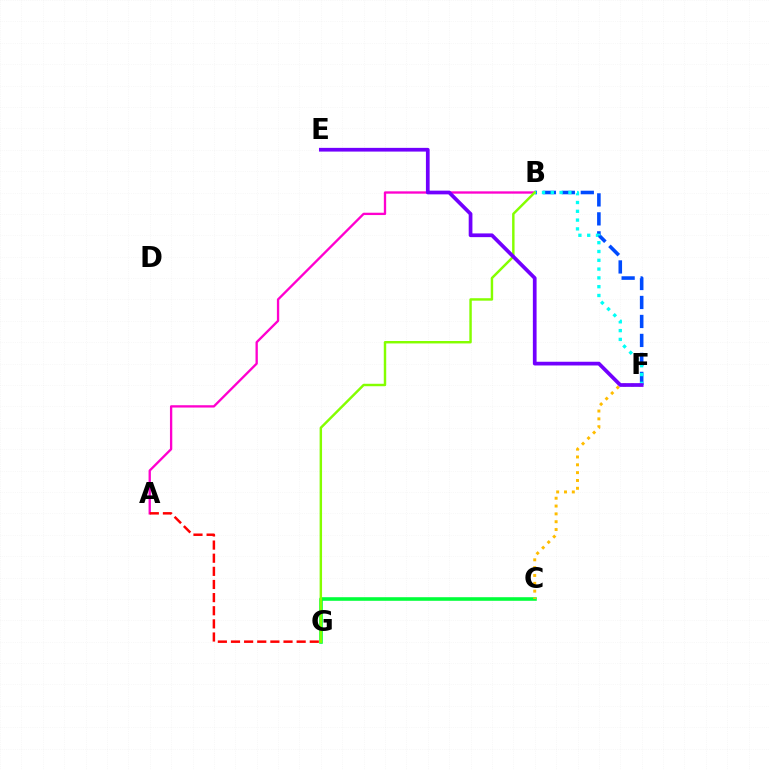{('B', 'F'): [{'color': '#004bff', 'line_style': 'dashed', 'thickness': 2.58}, {'color': '#00fff6', 'line_style': 'dotted', 'thickness': 2.39}], ('C', 'G'): [{'color': '#00ff39', 'line_style': 'solid', 'thickness': 2.58}], ('A', 'B'): [{'color': '#ff00cf', 'line_style': 'solid', 'thickness': 1.68}], ('A', 'G'): [{'color': '#ff0000', 'line_style': 'dashed', 'thickness': 1.78}], ('C', 'F'): [{'color': '#ffbd00', 'line_style': 'dotted', 'thickness': 2.13}], ('B', 'G'): [{'color': '#84ff00', 'line_style': 'solid', 'thickness': 1.76}], ('E', 'F'): [{'color': '#7200ff', 'line_style': 'solid', 'thickness': 2.68}]}